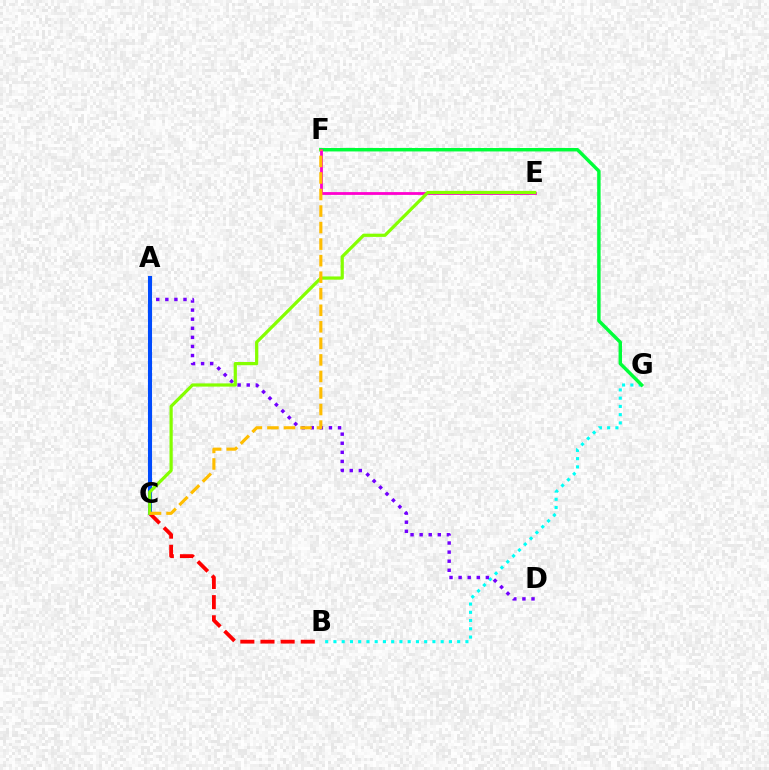{('B', 'G'): [{'color': '#00fff6', 'line_style': 'dotted', 'thickness': 2.24}], ('B', 'C'): [{'color': '#ff0000', 'line_style': 'dashed', 'thickness': 2.74}], ('A', 'D'): [{'color': '#7200ff', 'line_style': 'dotted', 'thickness': 2.47}], ('A', 'C'): [{'color': '#004bff', 'line_style': 'solid', 'thickness': 2.94}], ('F', 'G'): [{'color': '#00ff39', 'line_style': 'solid', 'thickness': 2.47}], ('E', 'F'): [{'color': '#ff00cf', 'line_style': 'solid', 'thickness': 2.02}], ('C', 'E'): [{'color': '#84ff00', 'line_style': 'solid', 'thickness': 2.31}], ('C', 'F'): [{'color': '#ffbd00', 'line_style': 'dashed', 'thickness': 2.25}]}